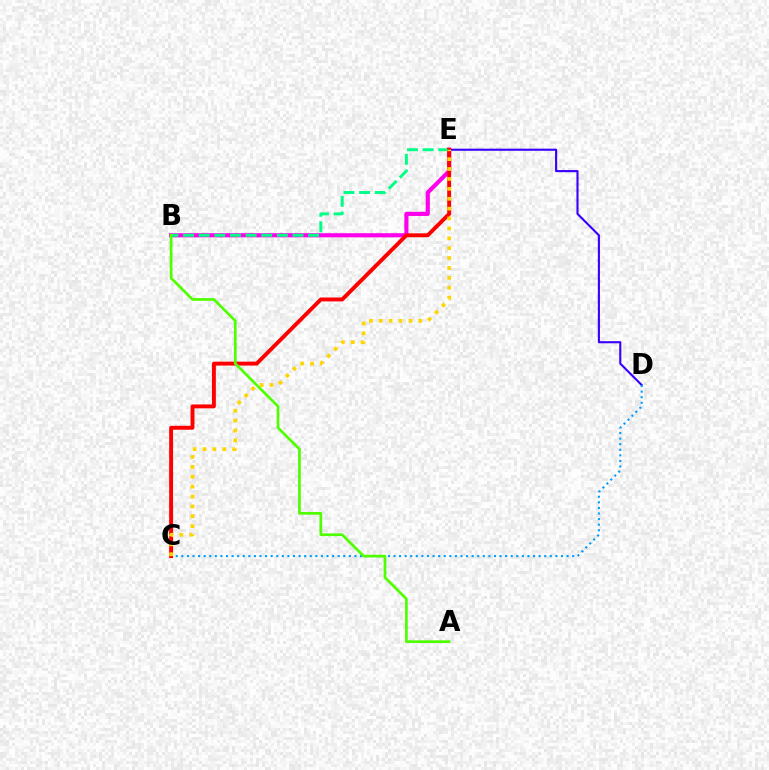{('B', 'E'): [{'color': '#ff00ed', 'line_style': 'solid', 'thickness': 2.97}, {'color': '#00ff86', 'line_style': 'dashed', 'thickness': 2.12}], ('D', 'E'): [{'color': '#3700ff', 'line_style': 'solid', 'thickness': 1.52}], ('C', 'D'): [{'color': '#009eff', 'line_style': 'dotted', 'thickness': 1.52}], ('C', 'E'): [{'color': '#ff0000', 'line_style': 'solid', 'thickness': 2.81}, {'color': '#ffd500', 'line_style': 'dotted', 'thickness': 2.69}], ('A', 'B'): [{'color': '#4fff00', 'line_style': 'solid', 'thickness': 1.95}]}